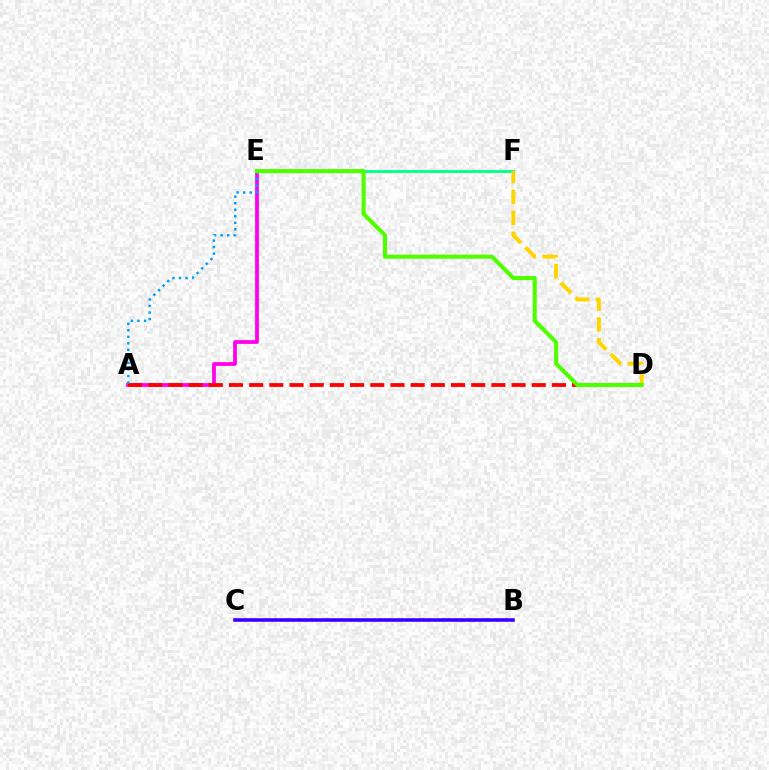{('A', 'E'): [{'color': '#ff00ed', 'line_style': 'solid', 'thickness': 2.7}, {'color': '#009eff', 'line_style': 'dotted', 'thickness': 1.77}], ('B', 'C'): [{'color': '#3700ff', 'line_style': 'solid', 'thickness': 2.58}], ('A', 'D'): [{'color': '#ff0000', 'line_style': 'dashed', 'thickness': 2.74}], ('E', 'F'): [{'color': '#00ff86', 'line_style': 'solid', 'thickness': 2.01}], ('D', 'F'): [{'color': '#ffd500', 'line_style': 'dashed', 'thickness': 2.84}], ('D', 'E'): [{'color': '#4fff00', 'line_style': 'solid', 'thickness': 2.94}]}